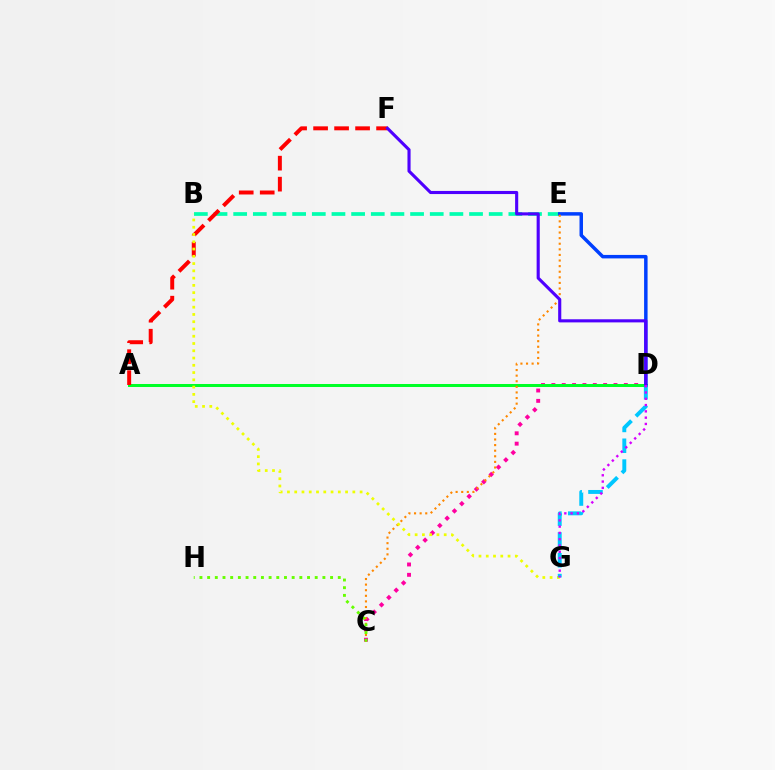{('C', 'D'): [{'color': '#ff00a0', 'line_style': 'dotted', 'thickness': 2.81}], ('B', 'E'): [{'color': '#00ffaf', 'line_style': 'dashed', 'thickness': 2.67}], ('A', 'D'): [{'color': '#00ff27', 'line_style': 'solid', 'thickness': 2.17}], ('D', 'E'): [{'color': '#003fff', 'line_style': 'solid', 'thickness': 2.5}], ('C', 'E'): [{'color': '#ff8800', 'line_style': 'dotted', 'thickness': 1.52}], ('A', 'F'): [{'color': '#ff0000', 'line_style': 'dashed', 'thickness': 2.85}], ('C', 'H'): [{'color': '#66ff00', 'line_style': 'dotted', 'thickness': 2.09}], ('B', 'G'): [{'color': '#eeff00', 'line_style': 'dotted', 'thickness': 1.97}], ('D', 'G'): [{'color': '#00c7ff', 'line_style': 'dashed', 'thickness': 2.83}, {'color': '#d600ff', 'line_style': 'dotted', 'thickness': 1.71}], ('D', 'F'): [{'color': '#4f00ff', 'line_style': 'solid', 'thickness': 2.24}]}